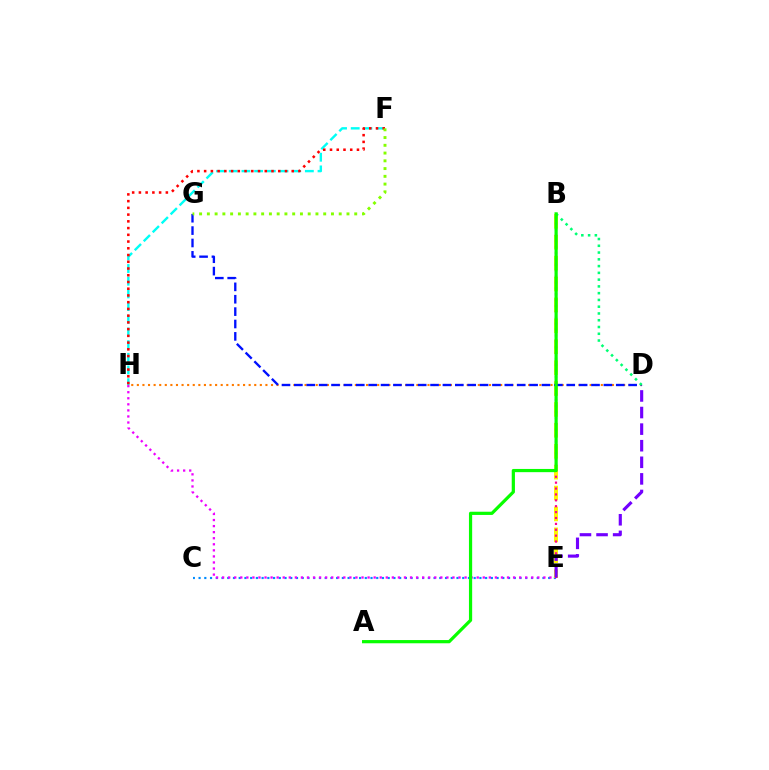{('D', 'H'): [{'color': '#ff7c00', 'line_style': 'dotted', 'thickness': 1.52}], ('C', 'E'): [{'color': '#008cff', 'line_style': 'dotted', 'thickness': 1.56}], ('F', 'H'): [{'color': '#00fff6', 'line_style': 'dashed', 'thickness': 1.72}, {'color': '#ff0000', 'line_style': 'dotted', 'thickness': 1.83}], ('B', 'E'): [{'color': '#fcf500', 'line_style': 'dashed', 'thickness': 2.84}, {'color': '#ff0094', 'line_style': 'dotted', 'thickness': 1.6}], ('D', 'G'): [{'color': '#0010ff', 'line_style': 'dashed', 'thickness': 1.68}], ('B', 'D'): [{'color': '#00ff74', 'line_style': 'dotted', 'thickness': 1.84}], ('E', 'H'): [{'color': '#ee00ff', 'line_style': 'dotted', 'thickness': 1.65}], ('F', 'G'): [{'color': '#84ff00', 'line_style': 'dotted', 'thickness': 2.11}], ('D', 'E'): [{'color': '#7200ff', 'line_style': 'dashed', 'thickness': 2.25}], ('A', 'B'): [{'color': '#08ff00', 'line_style': 'solid', 'thickness': 2.31}]}